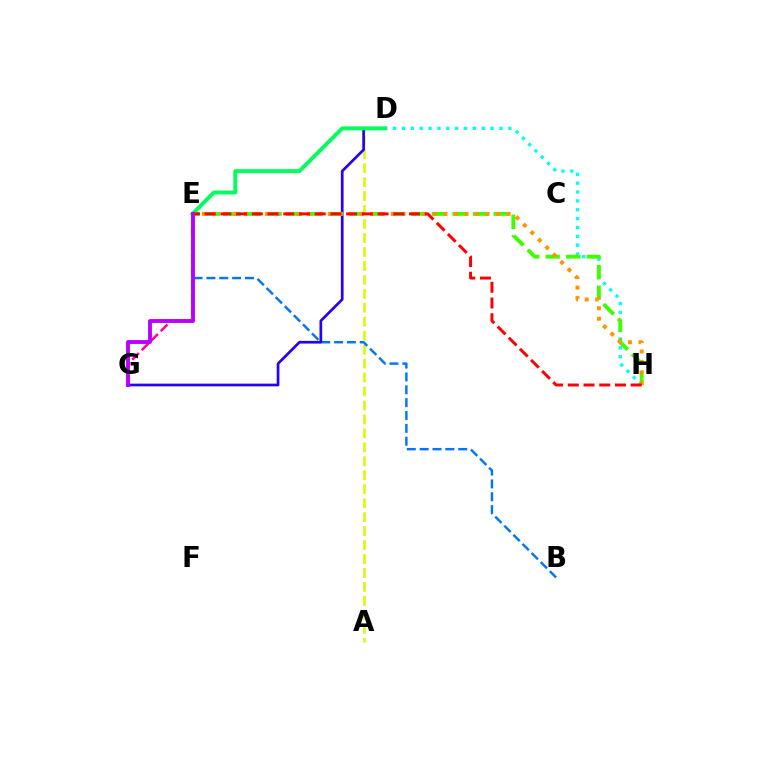{('A', 'D'): [{'color': '#d1ff00', 'line_style': 'dashed', 'thickness': 1.9}], ('B', 'E'): [{'color': '#0074ff', 'line_style': 'dashed', 'thickness': 1.75}], ('E', 'G'): [{'color': '#ff00ac', 'line_style': 'dashed', 'thickness': 1.83}, {'color': '#b900ff', 'line_style': 'solid', 'thickness': 2.8}], ('D', 'H'): [{'color': '#00fff6', 'line_style': 'dotted', 'thickness': 2.41}], ('D', 'G'): [{'color': '#2500ff', 'line_style': 'solid', 'thickness': 1.95}], ('D', 'E'): [{'color': '#00ff5c', 'line_style': 'solid', 'thickness': 2.82}], ('E', 'H'): [{'color': '#3dff00', 'line_style': 'dashed', 'thickness': 2.79}, {'color': '#ff9400', 'line_style': 'dotted', 'thickness': 2.85}, {'color': '#ff0000', 'line_style': 'dashed', 'thickness': 2.14}]}